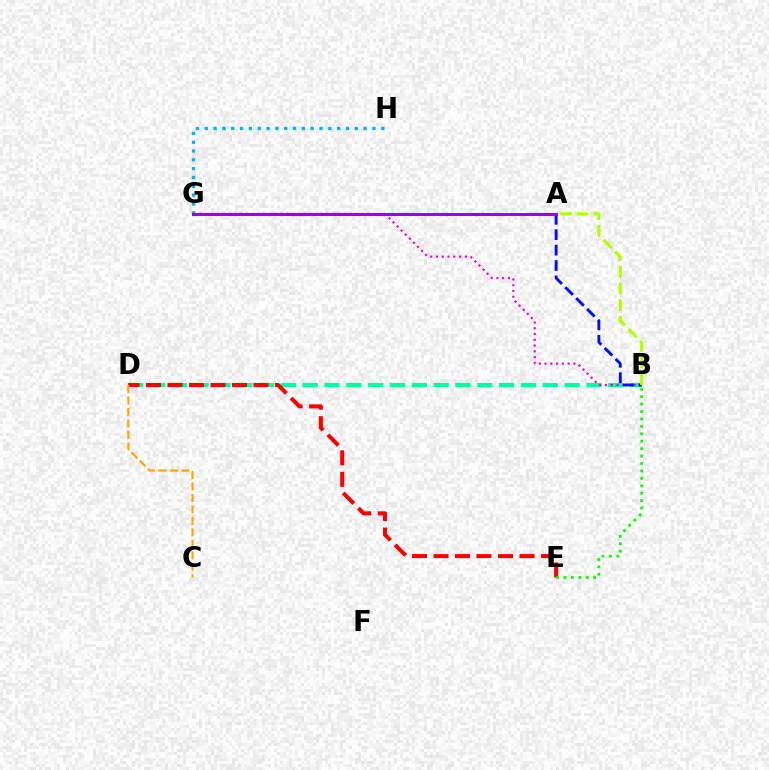{('B', 'D'): [{'color': '#00ff9d', 'line_style': 'dashed', 'thickness': 2.96}], ('G', 'H'): [{'color': '#00b5ff', 'line_style': 'dotted', 'thickness': 2.4}], ('B', 'G'): [{'color': '#ff00bd', 'line_style': 'dotted', 'thickness': 1.57}], ('D', 'E'): [{'color': '#ff0000', 'line_style': 'dashed', 'thickness': 2.92}], ('B', 'E'): [{'color': '#08ff00', 'line_style': 'dotted', 'thickness': 2.02}], ('A', 'B'): [{'color': '#0010ff', 'line_style': 'dashed', 'thickness': 2.09}, {'color': '#b3ff00', 'line_style': 'dashed', 'thickness': 2.26}], ('A', 'G'): [{'color': '#9b00ff', 'line_style': 'solid', 'thickness': 2.21}], ('C', 'D'): [{'color': '#ffa500', 'line_style': 'dashed', 'thickness': 1.56}]}